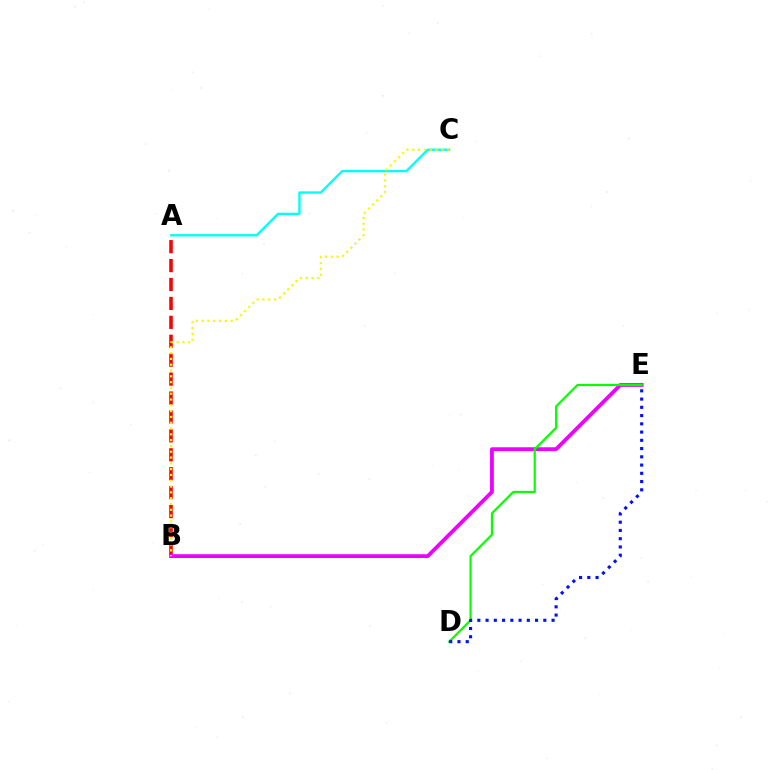{('A', 'B'): [{'color': '#ff0000', 'line_style': 'dashed', 'thickness': 2.57}], ('B', 'E'): [{'color': '#ee00ff', 'line_style': 'solid', 'thickness': 2.73}], ('A', 'C'): [{'color': '#00fff6', 'line_style': 'solid', 'thickness': 1.69}], ('B', 'C'): [{'color': '#fcf500', 'line_style': 'dotted', 'thickness': 1.58}], ('D', 'E'): [{'color': '#08ff00', 'line_style': 'solid', 'thickness': 1.58}, {'color': '#0010ff', 'line_style': 'dotted', 'thickness': 2.24}]}